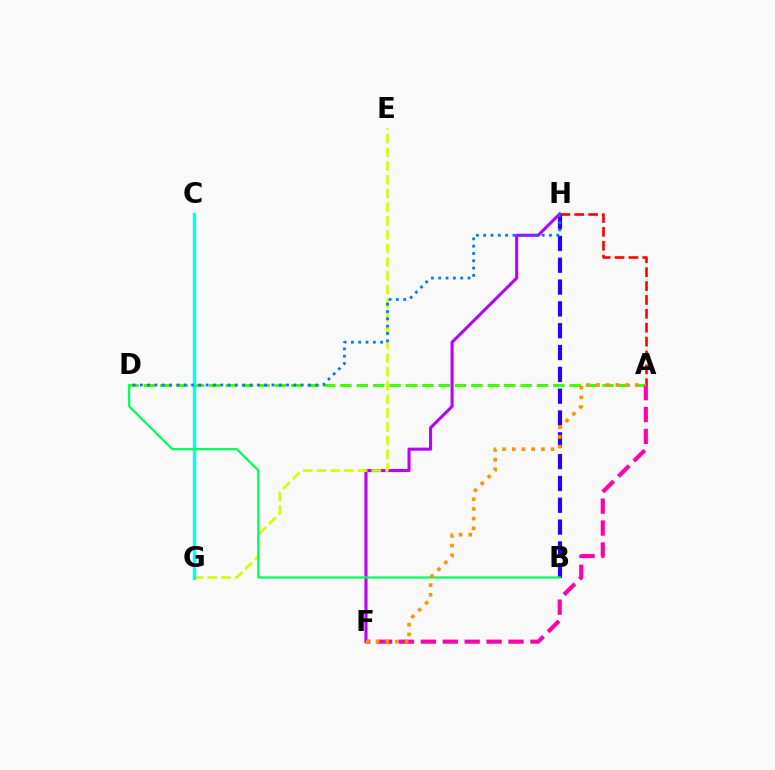{('A', 'D'): [{'color': '#3dff00', 'line_style': 'dashed', 'thickness': 2.23}], ('A', 'H'): [{'color': '#ff0000', 'line_style': 'dashed', 'thickness': 1.89}], ('B', 'H'): [{'color': '#2500ff', 'line_style': 'dashed', 'thickness': 2.96}], ('F', 'H'): [{'color': '#b900ff', 'line_style': 'solid', 'thickness': 2.21}], ('E', 'G'): [{'color': '#d1ff00', 'line_style': 'dashed', 'thickness': 1.86}], ('C', 'G'): [{'color': '#00fff6', 'line_style': 'solid', 'thickness': 2.46}], ('B', 'D'): [{'color': '#00ff5c', 'line_style': 'solid', 'thickness': 1.6}], ('A', 'F'): [{'color': '#ff00ac', 'line_style': 'dashed', 'thickness': 2.98}, {'color': '#ff9400', 'line_style': 'dotted', 'thickness': 2.64}], ('D', 'H'): [{'color': '#0074ff', 'line_style': 'dotted', 'thickness': 1.99}]}